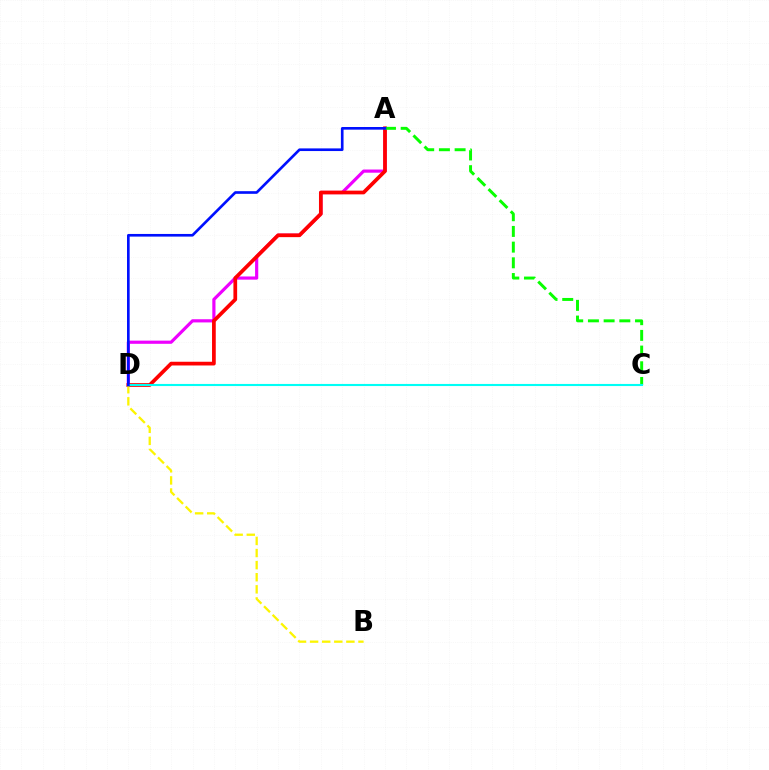{('A', 'D'): [{'color': '#ee00ff', 'line_style': 'solid', 'thickness': 2.29}, {'color': '#ff0000', 'line_style': 'solid', 'thickness': 2.68}, {'color': '#0010ff', 'line_style': 'solid', 'thickness': 1.91}], ('B', 'D'): [{'color': '#fcf500', 'line_style': 'dashed', 'thickness': 1.64}], ('A', 'C'): [{'color': '#08ff00', 'line_style': 'dashed', 'thickness': 2.13}], ('C', 'D'): [{'color': '#00fff6', 'line_style': 'solid', 'thickness': 1.52}]}